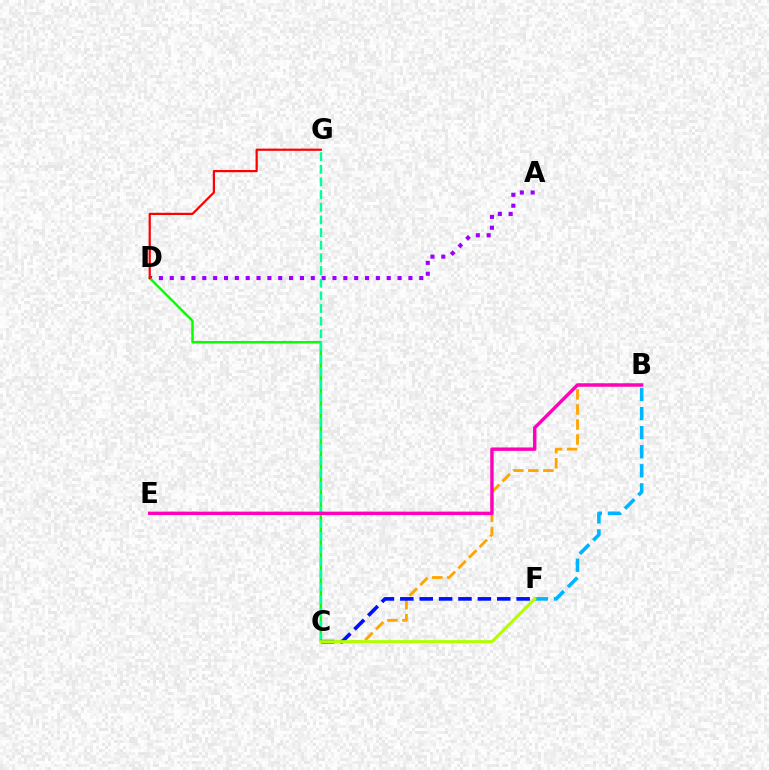{('A', 'D'): [{'color': '#9b00ff', 'line_style': 'dotted', 'thickness': 2.95}], ('C', 'D'): [{'color': '#08ff00', 'line_style': 'solid', 'thickness': 1.77}], ('B', 'C'): [{'color': '#ffa500', 'line_style': 'dashed', 'thickness': 2.04}], ('D', 'G'): [{'color': '#ff0000', 'line_style': 'solid', 'thickness': 1.59}], ('B', 'F'): [{'color': '#00b5ff', 'line_style': 'dashed', 'thickness': 2.59}], ('C', 'G'): [{'color': '#00ff9d', 'line_style': 'dashed', 'thickness': 1.72}], ('B', 'E'): [{'color': '#ff00bd', 'line_style': 'solid', 'thickness': 2.46}], ('C', 'F'): [{'color': '#0010ff', 'line_style': 'dashed', 'thickness': 2.63}, {'color': '#b3ff00', 'line_style': 'solid', 'thickness': 2.21}]}